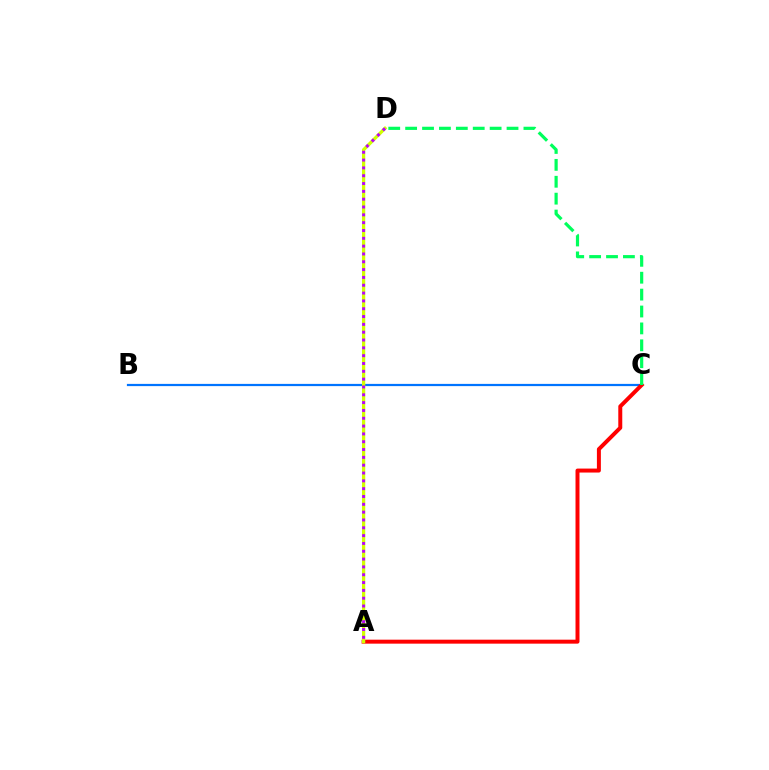{('B', 'C'): [{'color': '#0074ff', 'line_style': 'solid', 'thickness': 1.6}], ('A', 'C'): [{'color': '#ff0000', 'line_style': 'solid', 'thickness': 2.86}], ('C', 'D'): [{'color': '#00ff5c', 'line_style': 'dashed', 'thickness': 2.3}], ('A', 'D'): [{'color': '#d1ff00', 'line_style': 'solid', 'thickness': 2.35}, {'color': '#b900ff', 'line_style': 'dotted', 'thickness': 2.13}]}